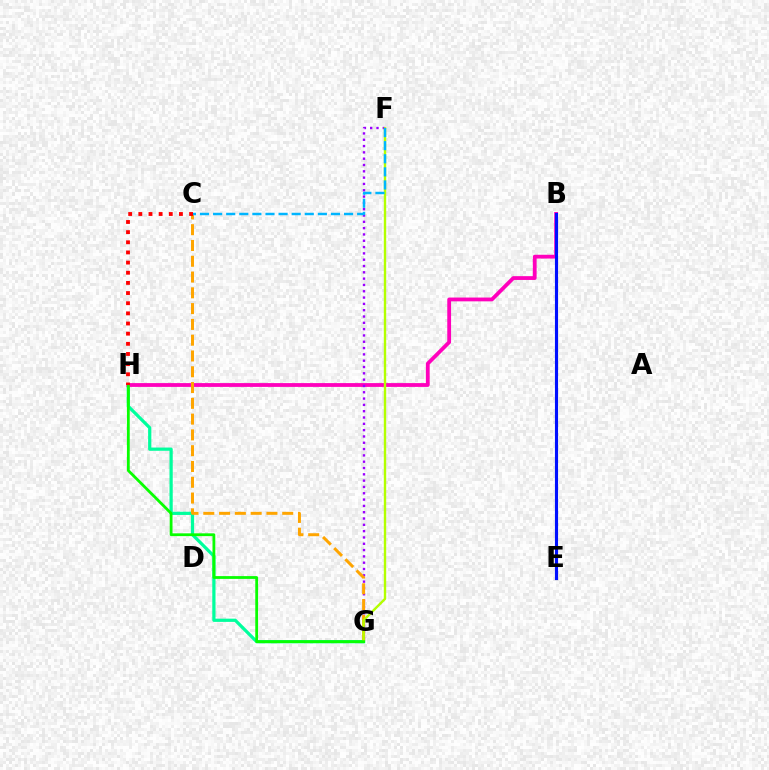{('G', 'H'): [{'color': '#00ff9d', 'line_style': 'solid', 'thickness': 2.32}, {'color': '#08ff00', 'line_style': 'solid', 'thickness': 2.01}], ('B', 'H'): [{'color': '#ff00bd', 'line_style': 'solid', 'thickness': 2.73}], ('F', 'G'): [{'color': '#9b00ff', 'line_style': 'dotted', 'thickness': 1.72}, {'color': '#b3ff00', 'line_style': 'solid', 'thickness': 1.71}], ('C', 'G'): [{'color': '#ffa500', 'line_style': 'dashed', 'thickness': 2.14}], ('B', 'E'): [{'color': '#0010ff', 'line_style': 'solid', 'thickness': 2.24}], ('C', 'F'): [{'color': '#00b5ff', 'line_style': 'dashed', 'thickness': 1.78}], ('C', 'H'): [{'color': '#ff0000', 'line_style': 'dotted', 'thickness': 2.76}]}